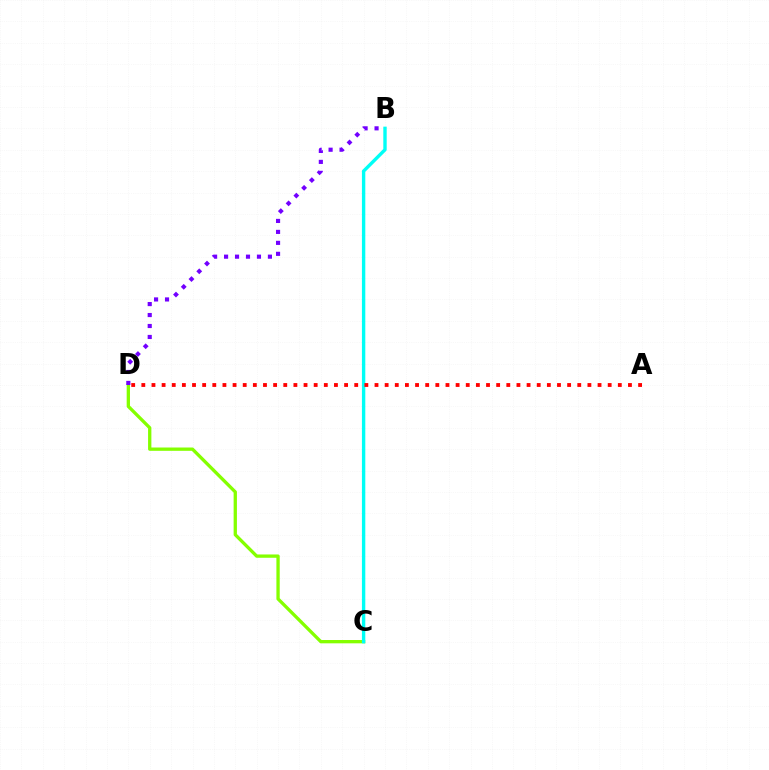{('C', 'D'): [{'color': '#84ff00', 'line_style': 'solid', 'thickness': 2.38}], ('B', 'D'): [{'color': '#7200ff', 'line_style': 'dotted', 'thickness': 2.98}], ('B', 'C'): [{'color': '#00fff6', 'line_style': 'solid', 'thickness': 2.43}], ('A', 'D'): [{'color': '#ff0000', 'line_style': 'dotted', 'thickness': 2.75}]}